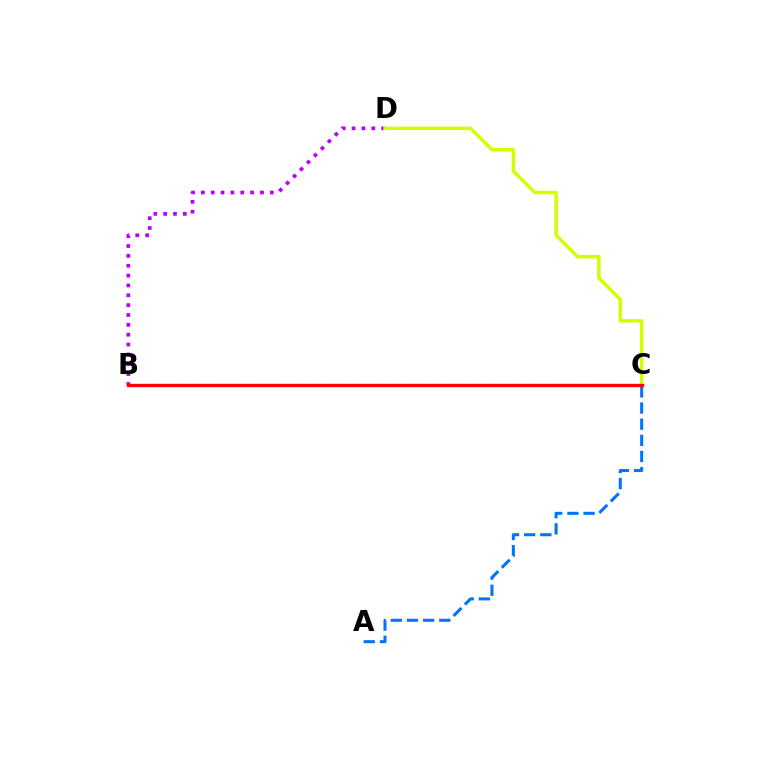{('B', 'D'): [{'color': '#b900ff', 'line_style': 'dotted', 'thickness': 2.68}], ('B', 'C'): [{'color': '#00ff5c', 'line_style': 'dotted', 'thickness': 1.55}, {'color': '#ff0000', 'line_style': 'solid', 'thickness': 2.39}], ('C', 'D'): [{'color': '#d1ff00', 'line_style': 'solid', 'thickness': 2.5}], ('A', 'C'): [{'color': '#0074ff', 'line_style': 'dashed', 'thickness': 2.19}]}